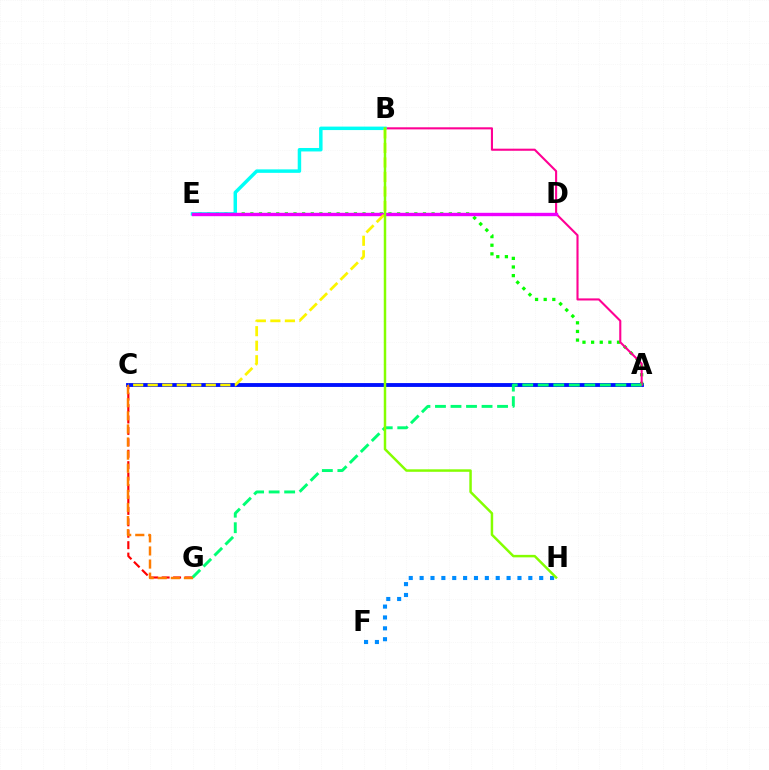{('C', 'G'): [{'color': '#ff0000', 'line_style': 'dashed', 'thickness': 1.55}, {'color': '#ff7c00', 'line_style': 'dashed', 'thickness': 1.78}], ('A', 'C'): [{'color': '#0010ff', 'line_style': 'solid', 'thickness': 2.78}], ('F', 'H'): [{'color': '#008cff', 'line_style': 'dotted', 'thickness': 2.95}], ('D', 'E'): [{'color': '#7200ff', 'line_style': 'dashed', 'thickness': 1.86}, {'color': '#ee00ff', 'line_style': 'solid', 'thickness': 2.43}], ('A', 'E'): [{'color': '#08ff00', 'line_style': 'dotted', 'thickness': 2.34}], ('A', 'B'): [{'color': '#ff0094', 'line_style': 'solid', 'thickness': 1.51}], ('B', 'E'): [{'color': '#00fff6', 'line_style': 'solid', 'thickness': 2.5}], ('A', 'G'): [{'color': '#00ff74', 'line_style': 'dashed', 'thickness': 2.11}], ('B', 'C'): [{'color': '#fcf500', 'line_style': 'dashed', 'thickness': 1.97}], ('B', 'H'): [{'color': '#84ff00', 'line_style': 'solid', 'thickness': 1.78}]}